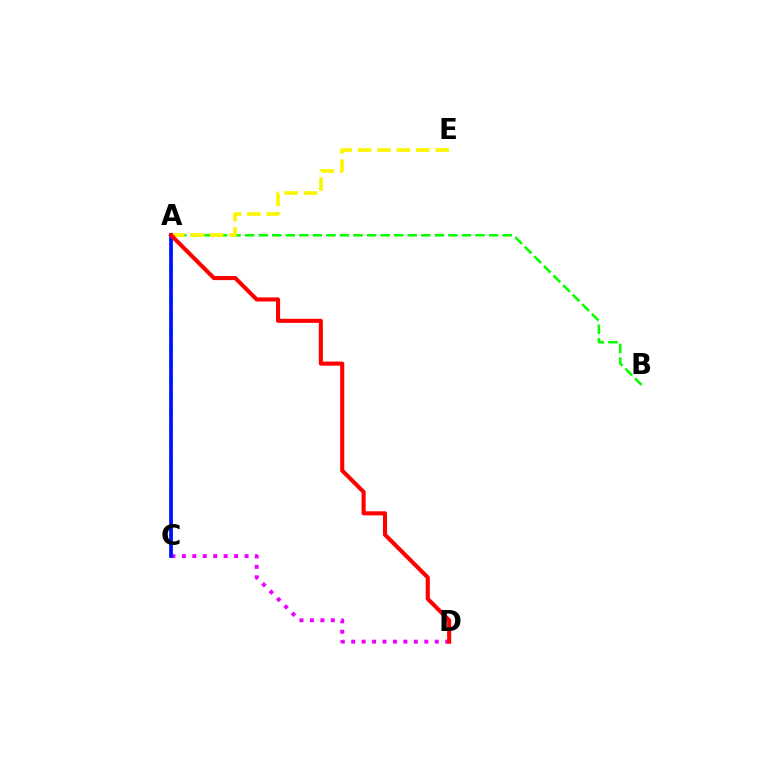{('A', 'B'): [{'color': '#08ff00', 'line_style': 'dashed', 'thickness': 1.84}], ('A', 'E'): [{'color': '#fcf500', 'line_style': 'dashed', 'thickness': 2.64}], ('C', 'D'): [{'color': '#ee00ff', 'line_style': 'dotted', 'thickness': 2.84}], ('A', 'C'): [{'color': '#00fff6', 'line_style': 'dashed', 'thickness': 2.13}, {'color': '#0010ff', 'line_style': 'solid', 'thickness': 2.67}], ('A', 'D'): [{'color': '#ff0000', 'line_style': 'solid', 'thickness': 2.94}]}